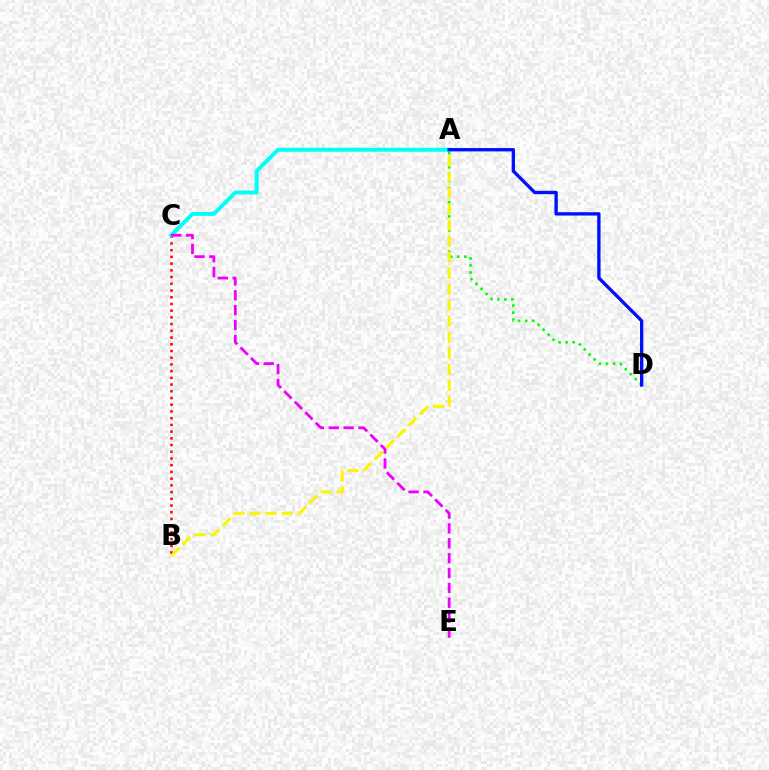{('A', 'D'): [{'color': '#08ff00', 'line_style': 'dotted', 'thickness': 1.91}, {'color': '#0010ff', 'line_style': 'solid', 'thickness': 2.4}], ('B', 'C'): [{'color': '#ff0000', 'line_style': 'dotted', 'thickness': 1.83}], ('A', 'C'): [{'color': '#00fff6', 'line_style': 'solid', 'thickness': 2.84}], ('C', 'E'): [{'color': '#ee00ff', 'line_style': 'dashed', 'thickness': 2.02}], ('A', 'B'): [{'color': '#fcf500', 'line_style': 'dashed', 'thickness': 2.17}]}